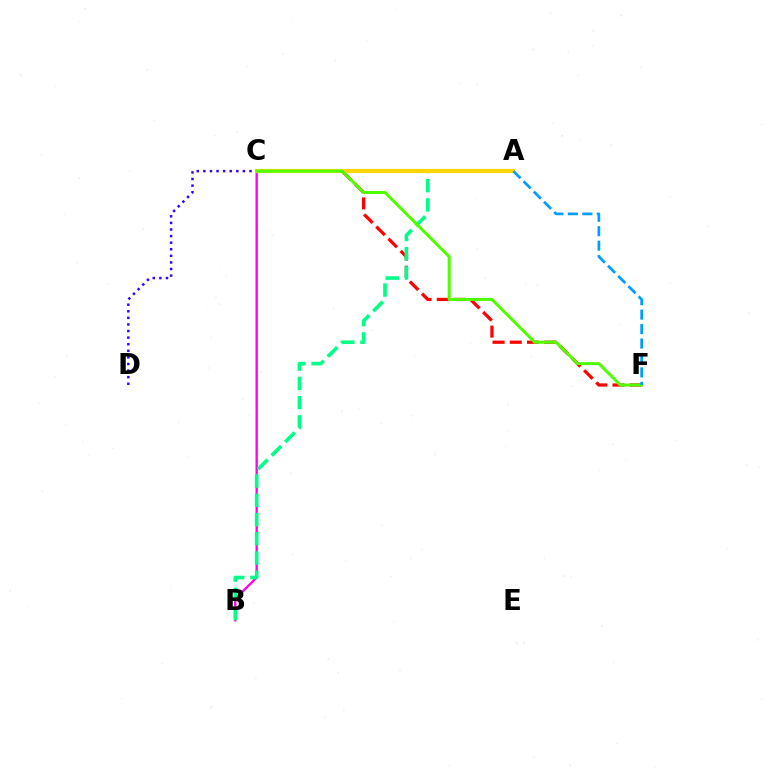{('B', 'C'): [{'color': '#ff00ed', 'line_style': 'solid', 'thickness': 1.68}], ('C', 'F'): [{'color': '#ff0000', 'line_style': 'dashed', 'thickness': 2.34}, {'color': '#4fff00', 'line_style': 'solid', 'thickness': 2.17}], ('C', 'D'): [{'color': '#3700ff', 'line_style': 'dotted', 'thickness': 1.79}], ('A', 'B'): [{'color': '#00ff86', 'line_style': 'dashed', 'thickness': 2.61}], ('A', 'C'): [{'color': '#ffd500', 'line_style': 'solid', 'thickness': 2.98}], ('A', 'F'): [{'color': '#009eff', 'line_style': 'dashed', 'thickness': 1.96}]}